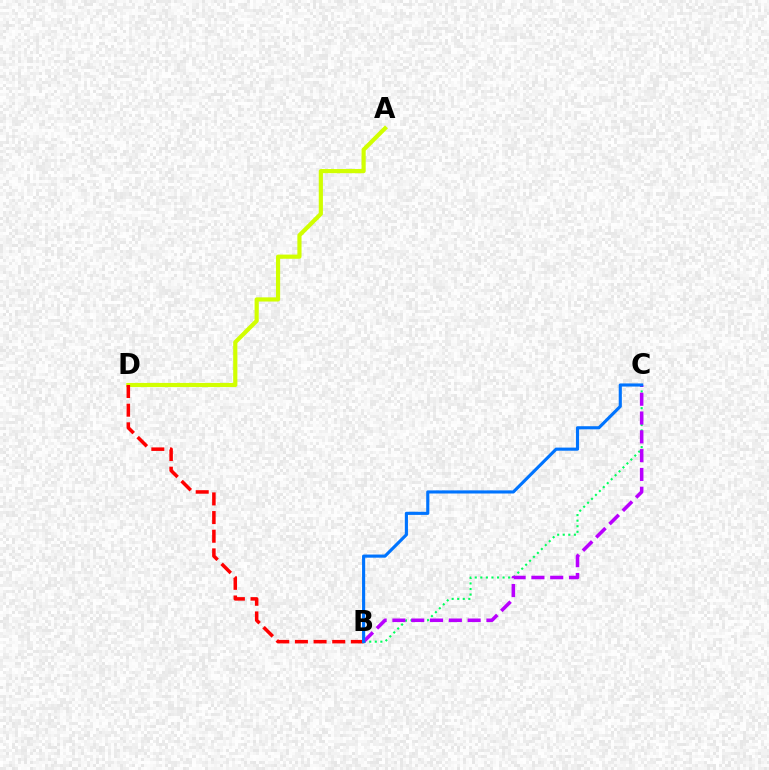{('B', 'C'): [{'color': '#00ff5c', 'line_style': 'dotted', 'thickness': 1.51}, {'color': '#b900ff', 'line_style': 'dashed', 'thickness': 2.55}, {'color': '#0074ff', 'line_style': 'solid', 'thickness': 2.25}], ('A', 'D'): [{'color': '#d1ff00', 'line_style': 'solid', 'thickness': 3.0}], ('B', 'D'): [{'color': '#ff0000', 'line_style': 'dashed', 'thickness': 2.53}]}